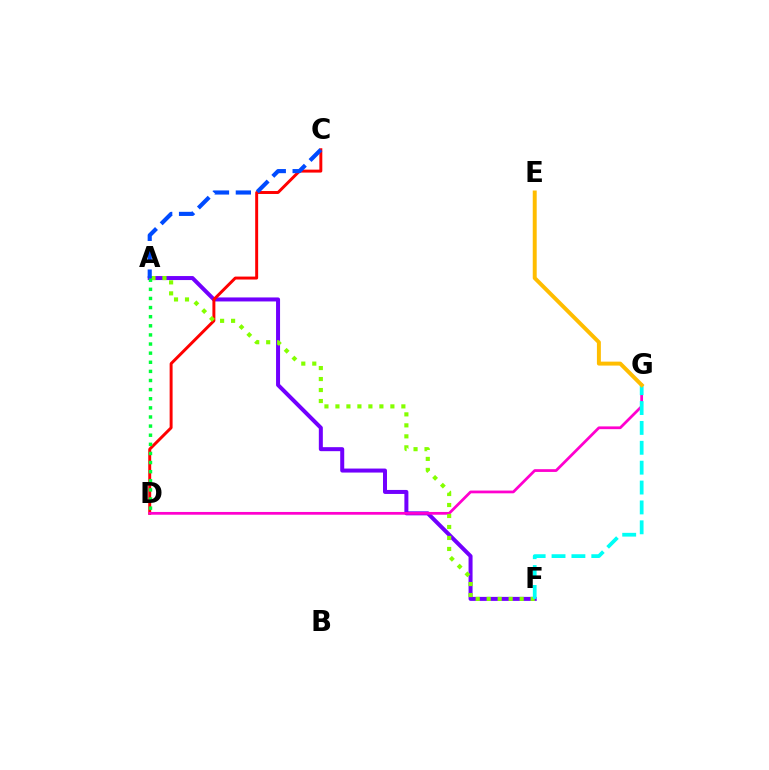{('A', 'F'): [{'color': '#7200ff', 'line_style': 'solid', 'thickness': 2.88}, {'color': '#84ff00', 'line_style': 'dotted', 'thickness': 2.99}], ('C', 'D'): [{'color': '#ff0000', 'line_style': 'solid', 'thickness': 2.13}], ('D', 'G'): [{'color': '#ff00cf', 'line_style': 'solid', 'thickness': 1.98}], ('F', 'G'): [{'color': '#00fff6', 'line_style': 'dashed', 'thickness': 2.7}], ('E', 'G'): [{'color': '#ffbd00', 'line_style': 'solid', 'thickness': 2.85}], ('A', 'D'): [{'color': '#00ff39', 'line_style': 'dotted', 'thickness': 2.48}], ('A', 'C'): [{'color': '#004bff', 'line_style': 'dashed', 'thickness': 2.97}]}